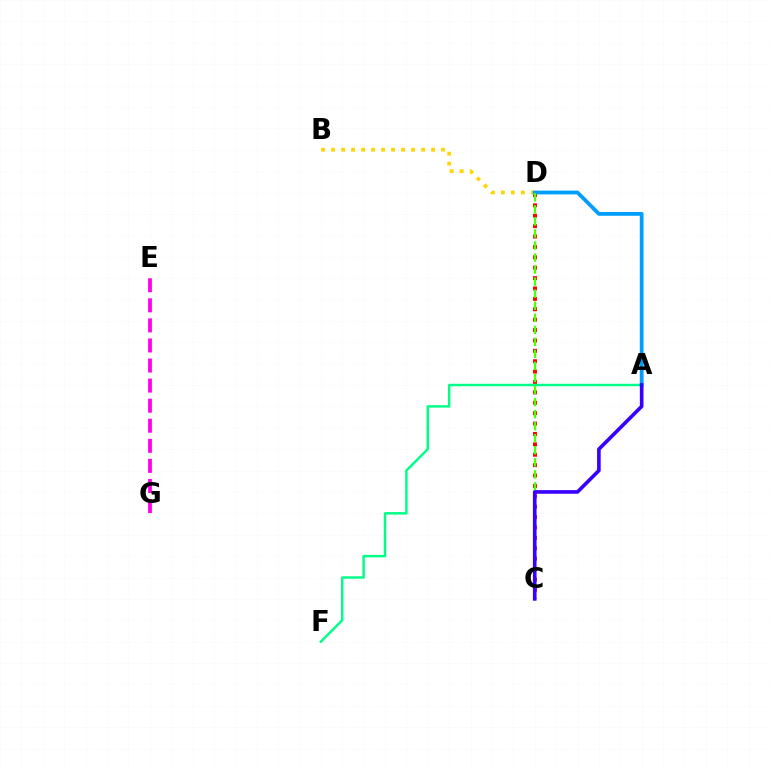{('C', 'D'): [{'color': '#ff0000', 'line_style': 'dotted', 'thickness': 2.82}, {'color': '#4fff00', 'line_style': 'dashed', 'thickness': 1.64}], ('B', 'D'): [{'color': '#ffd500', 'line_style': 'dotted', 'thickness': 2.72}], ('E', 'G'): [{'color': '#ff00ed', 'line_style': 'dashed', 'thickness': 2.73}], ('A', 'F'): [{'color': '#00ff86', 'line_style': 'solid', 'thickness': 1.77}], ('A', 'D'): [{'color': '#009eff', 'line_style': 'solid', 'thickness': 2.72}], ('A', 'C'): [{'color': '#3700ff', 'line_style': 'solid', 'thickness': 2.61}]}